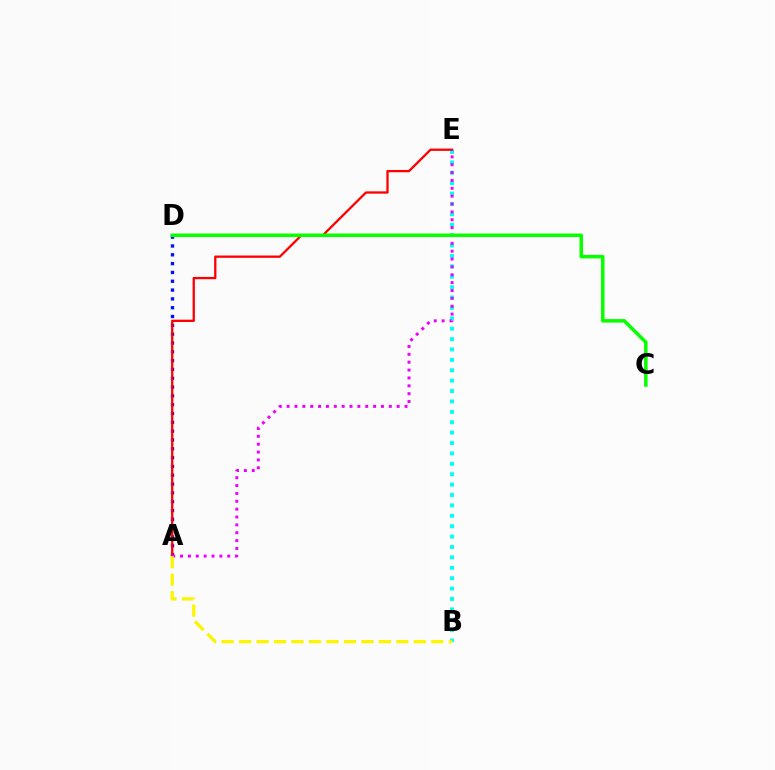{('A', 'D'): [{'color': '#0010ff', 'line_style': 'dotted', 'thickness': 2.4}], ('B', 'E'): [{'color': '#00fff6', 'line_style': 'dotted', 'thickness': 2.82}], ('A', 'E'): [{'color': '#ff0000', 'line_style': 'solid', 'thickness': 1.65}, {'color': '#ee00ff', 'line_style': 'dotted', 'thickness': 2.14}], ('C', 'D'): [{'color': '#08ff00', 'line_style': 'solid', 'thickness': 2.53}], ('A', 'B'): [{'color': '#fcf500', 'line_style': 'dashed', 'thickness': 2.37}]}